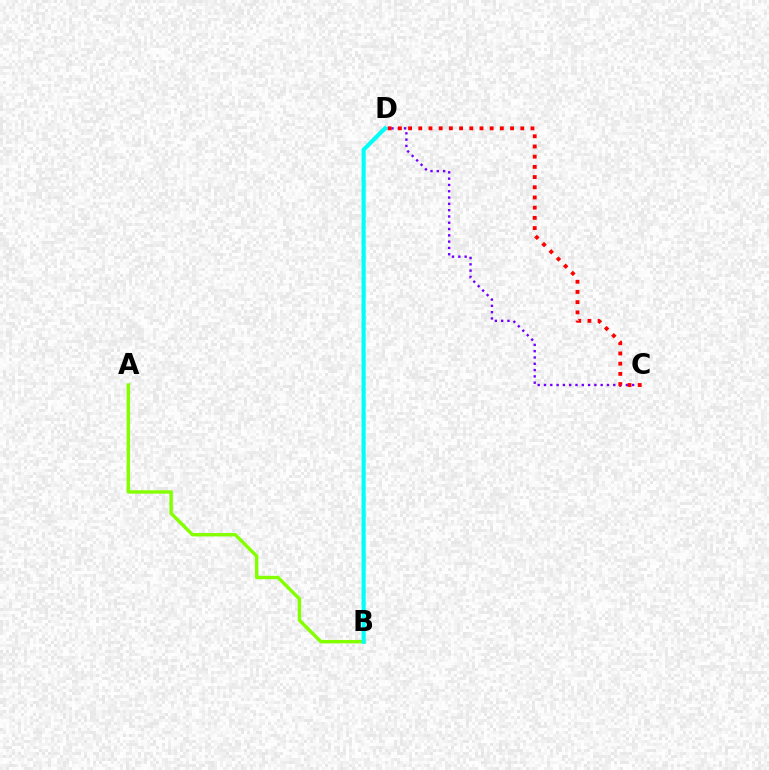{('C', 'D'): [{'color': '#7200ff', 'line_style': 'dotted', 'thickness': 1.71}, {'color': '#ff0000', 'line_style': 'dotted', 'thickness': 2.77}], ('A', 'B'): [{'color': '#84ff00', 'line_style': 'solid', 'thickness': 2.45}], ('B', 'D'): [{'color': '#00fff6', 'line_style': 'solid', 'thickness': 3.0}]}